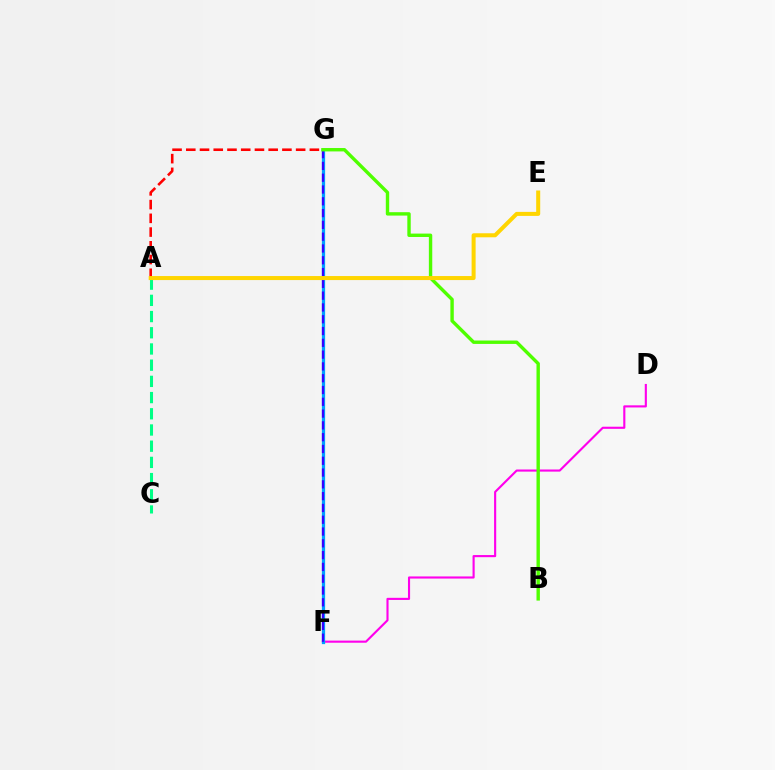{('D', 'F'): [{'color': '#ff00ed', 'line_style': 'solid', 'thickness': 1.53}], ('F', 'G'): [{'color': '#009eff', 'line_style': 'solid', 'thickness': 2.34}, {'color': '#3700ff', 'line_style': 'dashed', 'thickness': 1.6}], ('A', 'C'): [{'color': '#00ff86', 'line_style': 'dashed', 'thickness': 2.2}], ('A', 'G'): [{'color': '#ff0000', 'line_style': 'dashed', 'thickness': 1.87}], ('B', 'G'): [{'color': '#4fff00', 'line_style': 'solid', 'thickness': 2.44}], ('A', 'E'): [{'color': '#ffd500', 'line_style': 'solid', 'thickness': 2.9}]}